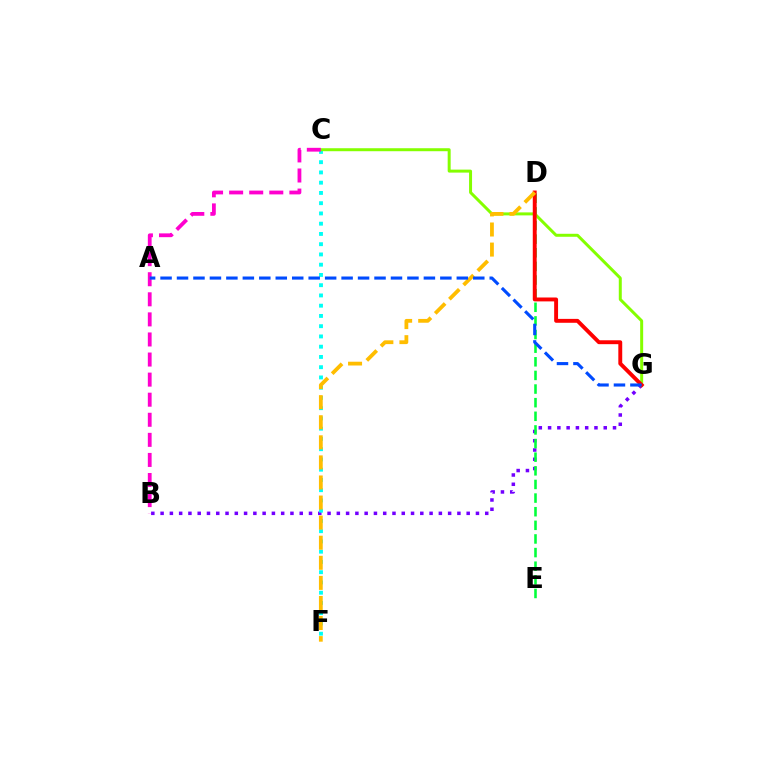{('B', 'G'): [{'color': '#7200ff', 'line_style': 'dotted', 'thickness': 2.52}], ('D', 'E'): [{'color': '#00ff39', 'line_style': 'dashed', 'thickness': 1.85}], ('C', 'F'): [{'color': '#00fff6', 'line_style': 'dotted', 'thickness': 2.78}], ('C', 'G'): [{'color': '#84ff00', 'line_style': 'solid', 'thickness': 2.15}], ('B', 'C'): [{'color': '#ff00cf', 'line_style': 'dashed', 'thickness': 2.73}], ('D', 'G'): [{'color': '#ff0000', 'line_style': 'solid', 'thickness': 2.81}], ('D', 'F'): [{'color': '#ffbd00', 'line_style': 'dashed', 'thickness': 2.73}], ('A', 'G'): [{'color': '#004bff', 'line_style': 'dashed', 'thickness': 2.24}]}